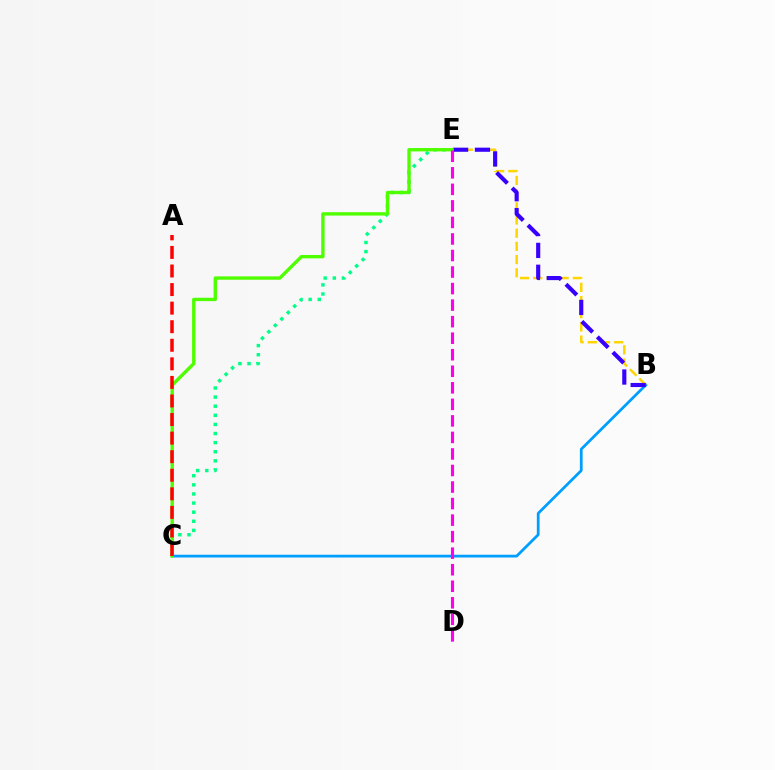{('C', 'E'): [{'color': '#00ff86', 'line_style': 'dotted', 'thickness': 2.47}, {'color': '#4fff00', 'line_style': 'solid', 'thickness': 2.43}], ('B', 'C'): [{'color': '#009eff', 'line_style': 'solid', 'thickness': 1.98}], ('B', 'E'): [{'color': '#ffd500', 'line_style': 'dashed', 'thickness': 1.79}, {'color': '#3700ff', 'line_style': 'dashed', 'thickness': 2.97}], ('A', 'C'): [{'color': '#ff0000', 'line_style': 'dashed', 'thickness': 2.52}], ('D', 'E'): [{'color': '#ff00ed', 'line_style': 'dashed', 'thickness': 2.25}]}